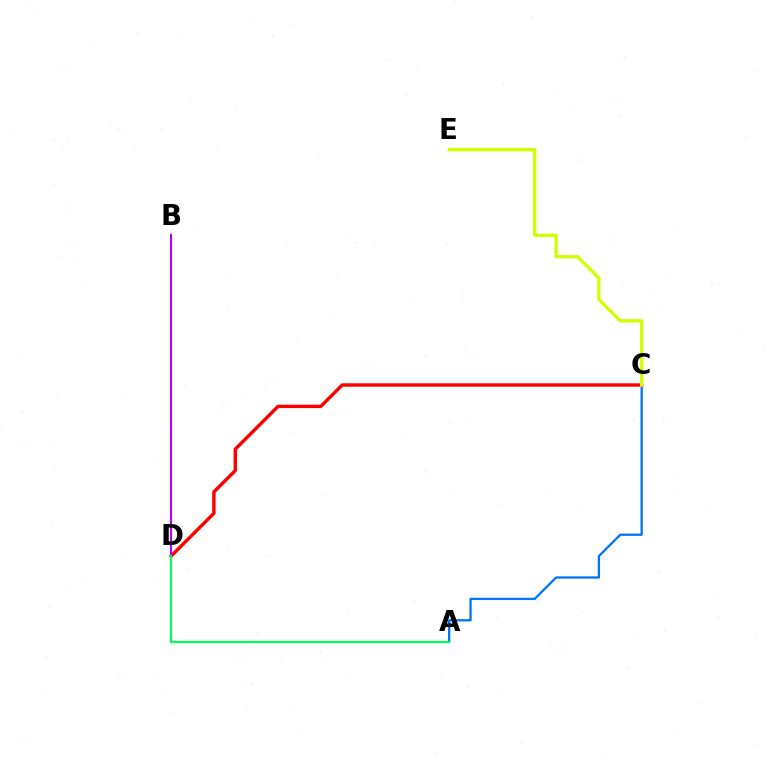{('C', 'D'): [{'color': '#ff0000', 'line_style': 'solid', 'thickness': 2.46}], ('B', 'D'): [{'color': '#b900ff', 'line_style': 'solid', 'thickness': 1.5}], ('A', 'C'): [{'color': '#0074ff', 'line_style': 'solid', 'thickness': 1.65}], ('A', 'D'): [{'color': '#00ff5c', 'line_style': 'solid', 'thickness': 1.6}], ('C', 'E'): [{'color': '#d1ff00', 'line_style': 'solid', 'thickness': 2.39}]}